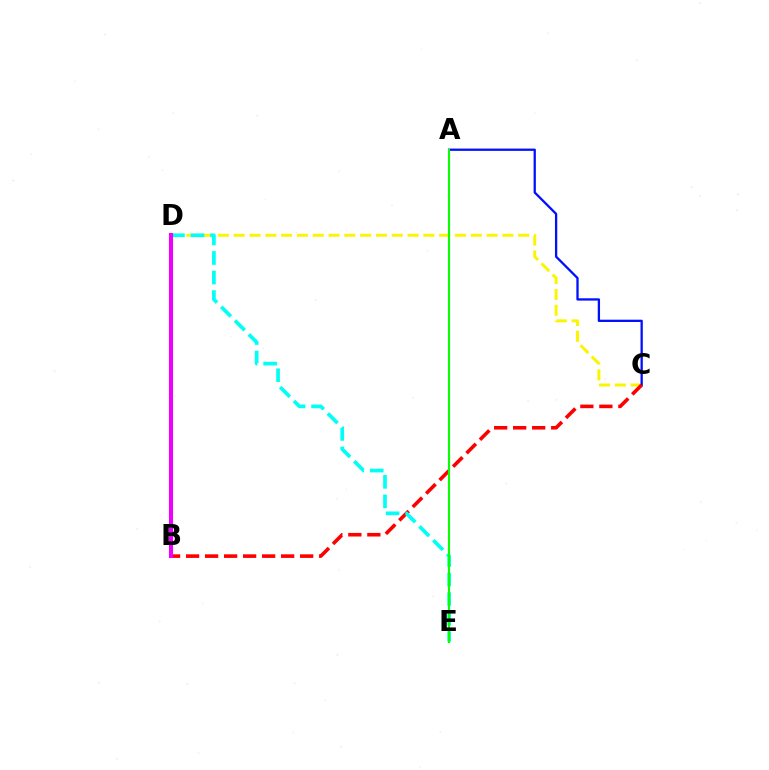{('C', 'D'): [{'color': '#fcf500', 'line_style': 'dashed', 'thickness': 2.15}], ('A', 'C'): [{'color': '#0010ff', 'line_style': 'solid', 'thickness': 1.65}], ('B', 'C'): [{'color': '#ff0000', 'line_style': 'dashed', 'thickness': 2.58}], ('D', 'E'): [{'color': '#00fff6', 'line_style': 'dashed', 'thickness': 2.66}], ('A', 'E'): [{'color': '#08ff00', 'line_style': 'solid', 'thickness': 1.52}], ('B', 'D'): [{'color': '#ee00ff', 'line_style': 'solid', 'thickness': 2.95}]}